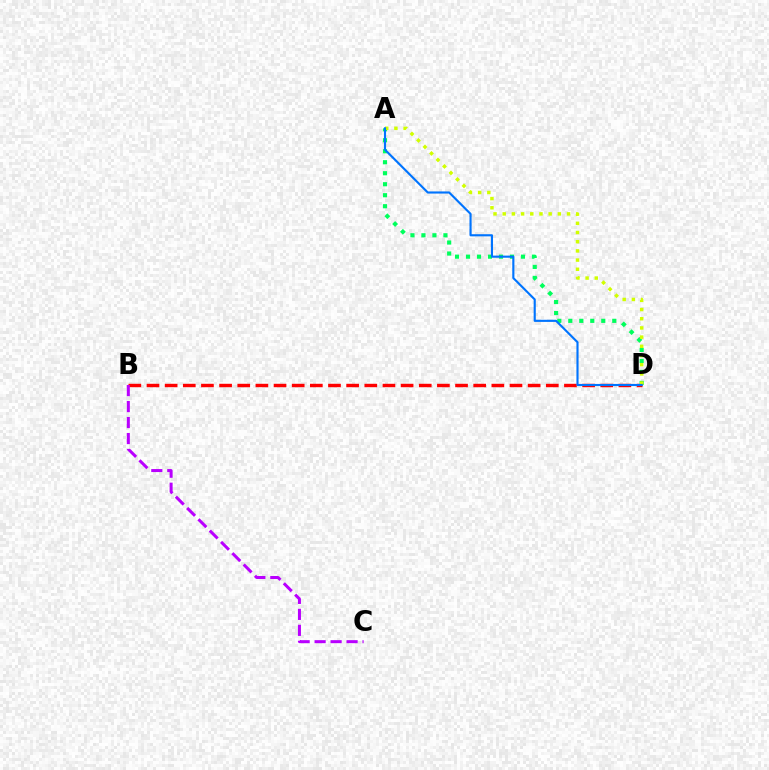{('B', 'D'): [{'color': '#ff0000', 'line_style': 'dashed', 'thickness': 2.47}], ('B', 'C'): [{'color': '#b900ff', 'line_style': 'dashed', 'thickness': 2.17}], ('A', 'D'): [{'color': '#00ff5c', 'line_style': 'dotted', 'thickness': 2.99}, {'color': '#d1ff00', 'line_style': 'dotted', 'thickness': 2.5}, {'color': '#0074ff', 'line_style': 'solid', 'thickness': 1.54}]}